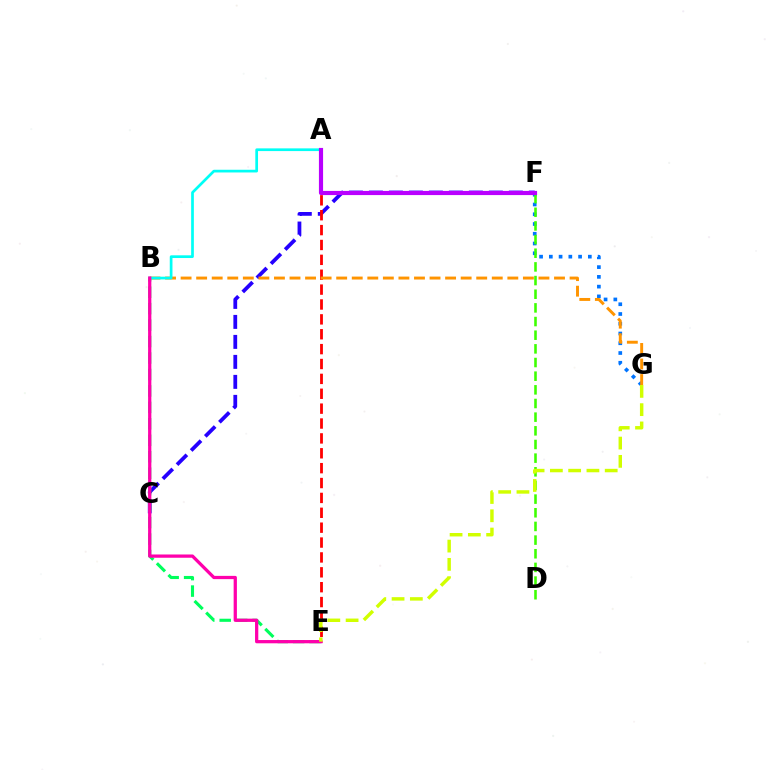{('F', 'G'): [{'color': '#0074ff', 'line_style': 'dotted', 'thickness': 2.65}], ('C', 'F'): [{'color': '#2500ff', 'line_style': 'dashed', 'thickness': 2.72}], ('B', 'E'): [{'color': '#00ff5c', 'line_style': 'dashed', 'thickness': 2.24}, {'color': '#ff00ac', 'line_style': 'solid', 'thickness': 2.35}], ('A', 'E'): [{'color': '#ff0000', 'line_style': 'dashed', 'thickness': 2.02}], ('D', 'F'): [{'color': '#3dff00', 'line_style': 'dashed', 'thickness': 1.86}], ('B', 'G'): [{'color': '#ff9400', 'line_style': 'dashed', 'thickness': 2.11}], ('A', 'B'): [{'color': '#00fff6', 'line_style': 'solid', 'thickness': 1.95}], ('E', 'G'): [{'color': '#d1ff00', 'line_style': 'dashed', 'thickness': 2.48}], ('A', 'F'): [{'color': '#b900ff', 'line_style': 'solid', 'thickness': 2.99}]}